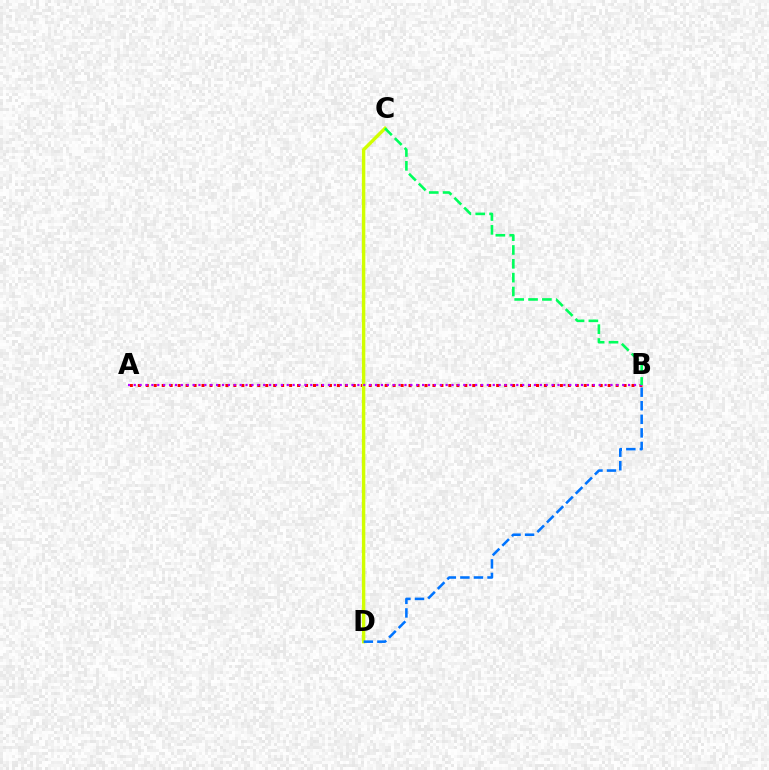{('A', 'B'): [{'color': '#ff0000', 'line_style': 'dotted', 'thickness': 2.16}, {'color': '#b900ff', 'line_style': 'dotted', 'thickness': 1.6}], ('C', 'D'): [{'color': '#d1ff00', 'line_style': 'solid', 'thickness': 2.45}], ('B', 'D'): [{'color': '#0074ff', 'line_style': 'dashed', 'thickness': 1.84}], ('B', 'C'): [{'color': '#00ff5c', 'line_style': 'dashed', 'thickness': 1.88}]}